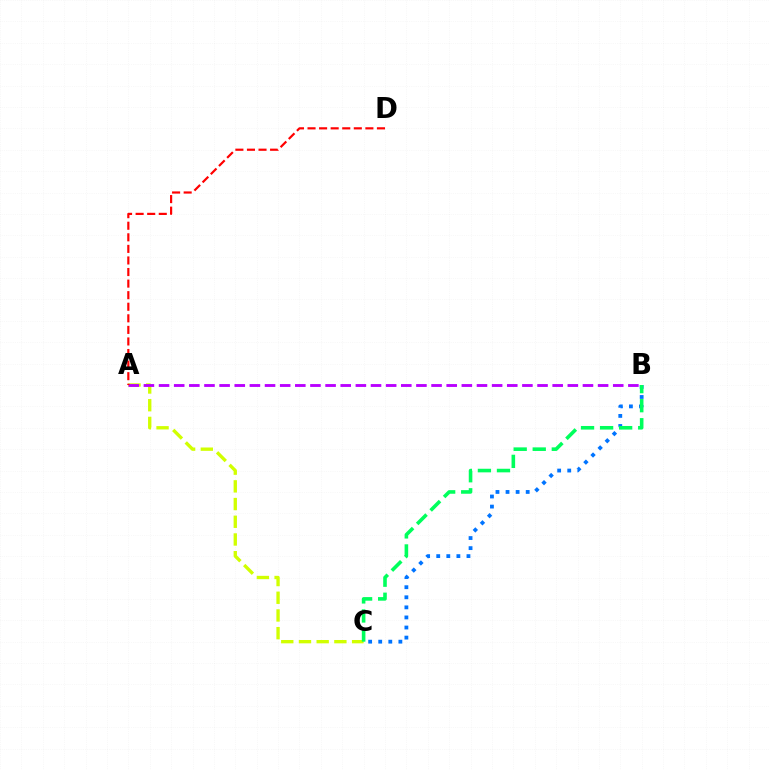{('A', 'C'): [{'color': '#d1ff00', 'line_style': 'dashed', 'thickness': 2.41}], ('B', 'C'): [{'color': '#0074ff', 'line_style': 'dotted', 'thickness': 2.74}, {'color': '#00ff5c', 'line_style': 'dashed', 'thickness': 2.59}], ('A', 'B'): [{'color': '#b900ff', 'line_style': 'dashed', 'thickness': 2.06}], ('A', 'D'): [{'color': '#ff0000', 'line_style': 'dashed', 'thickness': 1.57}]}